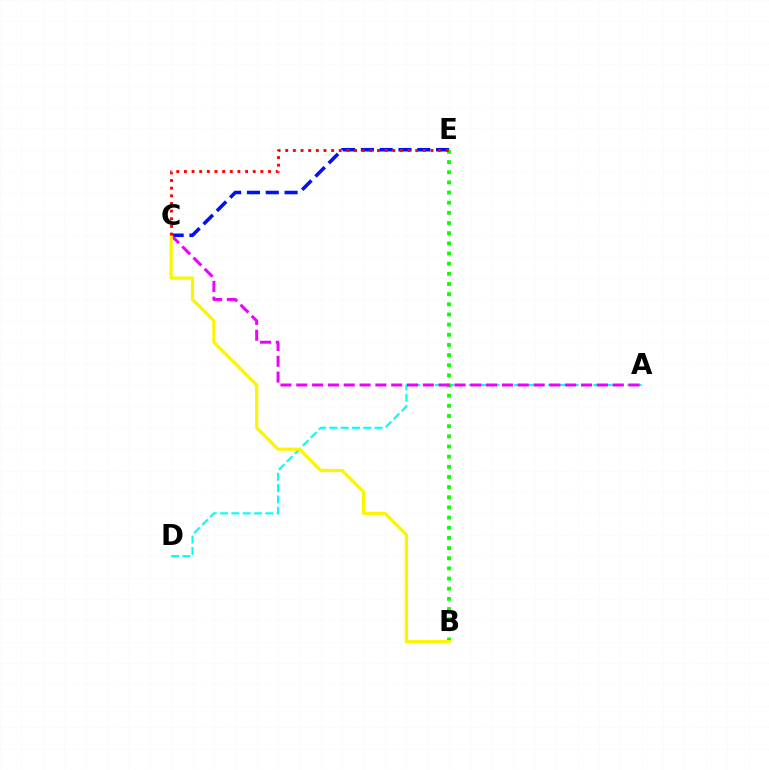{('A', 'D'): [{'color': '#00fff6', 'line_style': 'dashed', 'thickness': 1.54}], ('C', 'E'): [{'color': '#0010ff', 'line_style': 'dashed', 'thickness': 2.55}, {'color': '#ff0000', 'line_style': 'dotted', 'thickness': 2.08}], ('B', 'E'): [{'color': '#08ff00', 'line_style': 'dotted', 'thickness': 2.76}], ('A', 'C'): [{'color': '#ee00ff', 'line_style': 'dashed', 'thickness': 2.15}], ('B', 'C'): [{'color': '#fcf500', 'line_style': 'solid', 'thickness': 2.33}]}